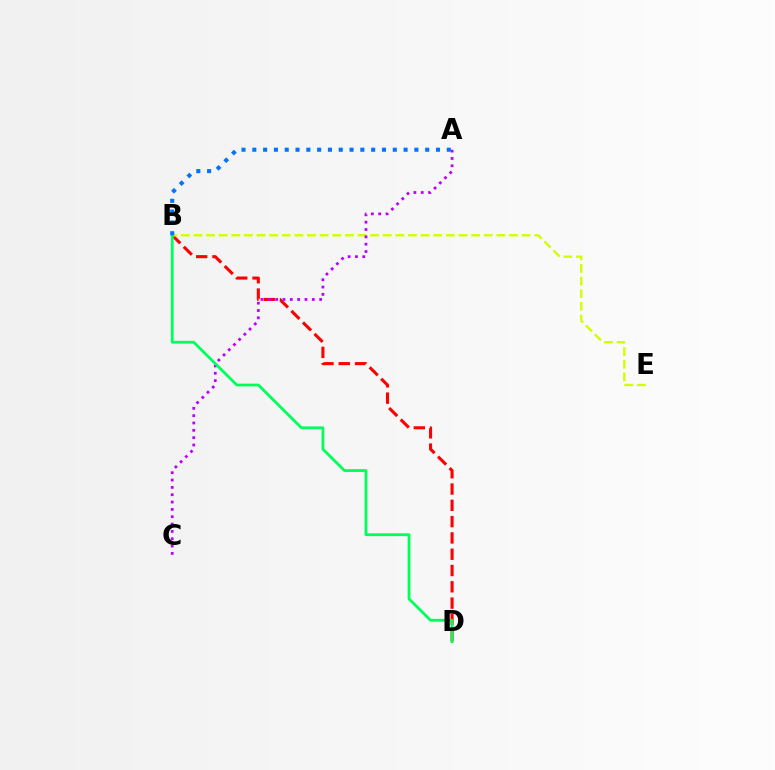{('B', 'D'): [{'color': '#ff0000', 'line_style': 'dashed', 'thickness': 2.21}, {'color': '#00ff5c', 'line_style': 'solid', 'thickness': 2.02}], ('B', 'E'): [{'color': '#d1ff00', 'line_style': 'dashed', 'thickness': 1.72}], ('A', 'C'): [{'color': '#b900ff', 'line_style': 'dotted', 'thickness': 1.99}], ('A', 'B'): [{'color': '#0074ff', 'line_style': 'dotted', 'thickness': 2.94}]}